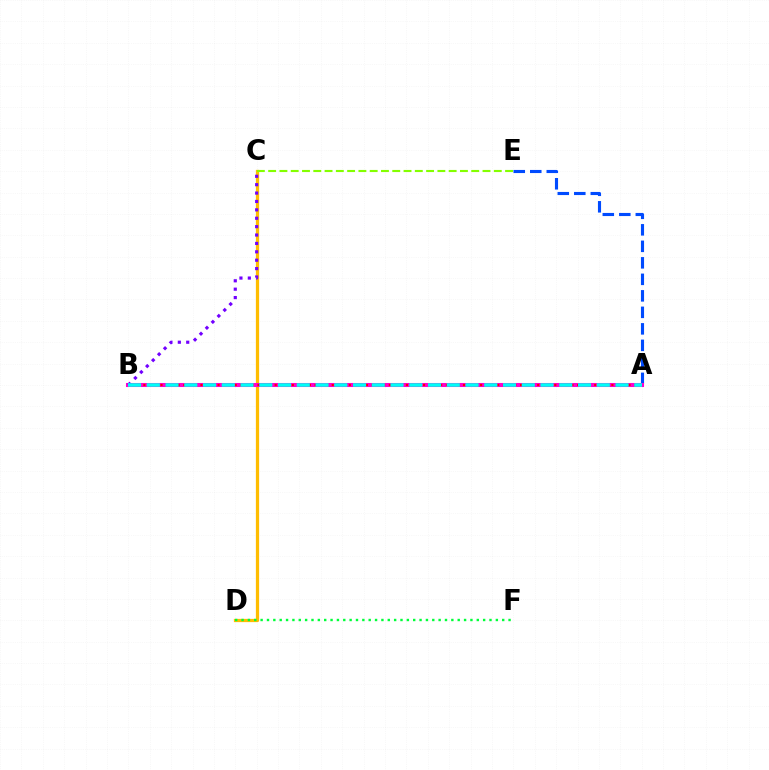{('C', 'D'): [{'color': '#ffbd00', 'line_style': 'solid', 'thickness': 2.34}], ('A', 'E'): [{'color': '#004bff', 'line_style': 'dashed', 'thickness': 2.24}], ('D', 'F'): [{'color': '#00ff39', 'line_style': 'dotted', 'thickness': 1.73}], ('C', 'E'): [{'color': '#84ff00', 'line_style': 'dashed', 'thickness': 1.53}], ('A', 'B'): [{'color': '#ff00cf', 'line_style': 'solid', 'thickness': 2.91}, {'color': '#ff0000', 'line_style': 'dotted', 'thickness': 1.55}, {'color': '#00fff6', 'line_style': 'dashed', 'thickness': 2.55}], ('B', 'C'): [{'color': '#7200ff', 'line_style': 'dotted', 'thickness': 2.28}]}